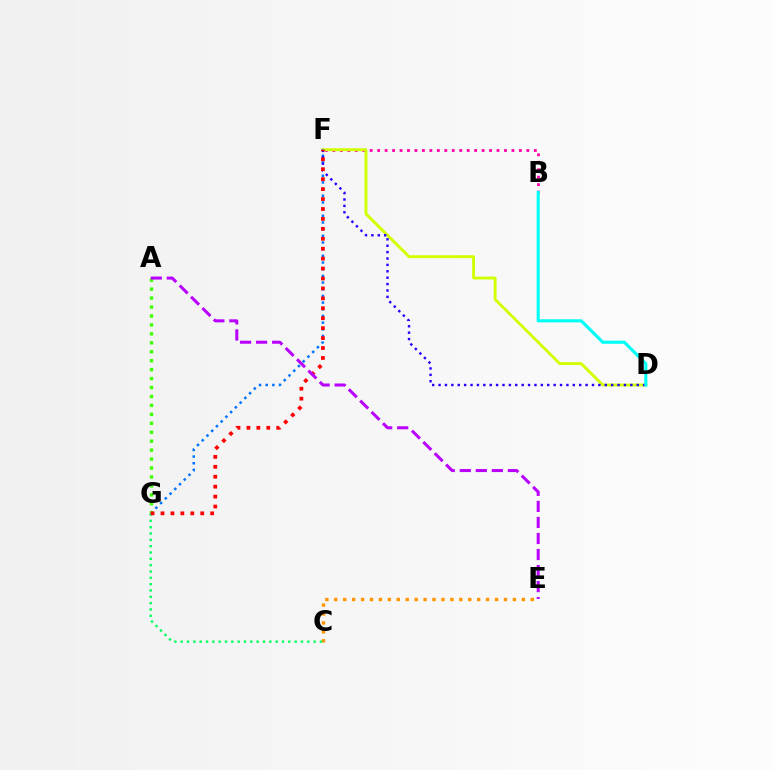{('B', 'F'): [{'color': '#ff00ac', 'line_style': 'dotted', 'thickness': 2.03}], ('D', 'F'): [{'color': '#d1ff00', 'line_style': 'solid', 'thickness': 2.08}, {'color': '#2500ff', 'line_style': 'dotted', 'thickness': 1.74}], ('F', 'G'): [{'color': '#0074ff', 'line_style': 'dotted', 'thickness': 1.81}, {'color': '#ff0000', 'line_style': 'dotted', 'thickness': 2.7}], ('C', 'E'): [{'color': '#ff9400', 'line_style': 'dotted', 'thickness': 2.43}], ('C', 'G'): [{'color': '#00ff5c', 'line_style': 'dotted', 'thickness': 1.72}], ('B', 'D'): [{'color': '#00fff6', 'line_style': 'solid', 'thickness': 2.24}], ('A', 'G'): [{'color': '#3dff00', 'line_style': 'dotted', 'thickness': 2.43}], ('A', 'E'): [{'color': '#b900ff', 'line_style': 'dashed', 'thickness': 2.18}]}